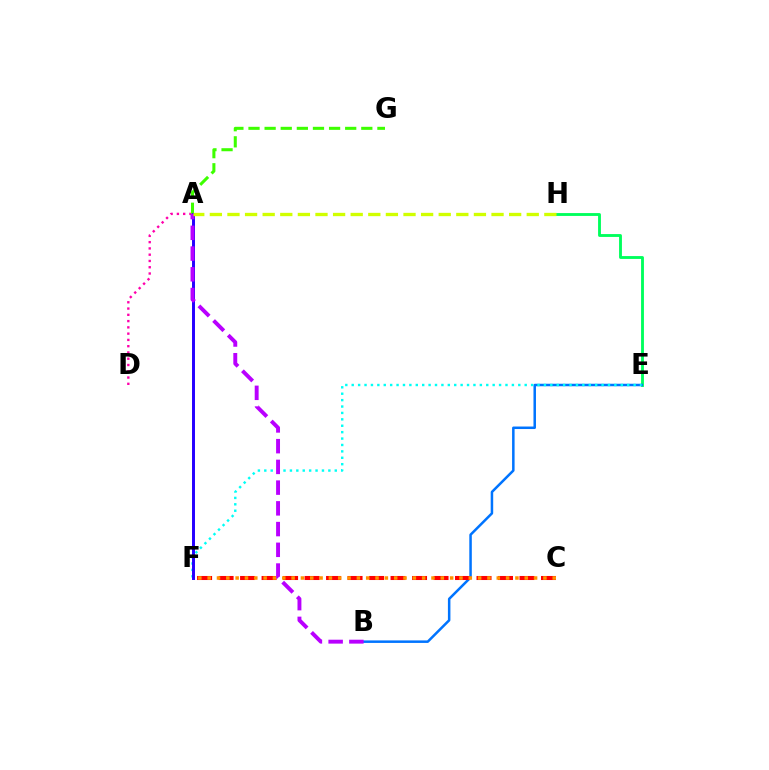{('E', 'H'): [{'color': '#00ff5c', 'line_style': 'solid', 'thickness': 2.06}], ('B', 'E'): [{'color': '#0074ff', 'line_style': 'solid', 'thickness': 1.81}], ('E', 'F'): [{'color': '#00fff6', 'line_style': 'dotted', 'thickness': 1.74}], ('A', 'D'): [{'color': '#ff00ac', 'line_style': 'dotted', 'thickness': 1.7}], ('A', 'G'): [{'color': '#3dff00', 'line_style': 'dashed', 'thickness': 2.19}], ('A', 'F'): [{'color': '#2500ff', 'line_style': 'solid', 'thickness': 2.13}], ('C', 'F'): [{'color': '#ff0000', 'line_style': 'dashed', 'thickness': 2.92}, {'color': '#ff9400', 'line_style': 'dotted', 'thickness': 2.53}], ('A', 'B'): [{'color': '#b900ff', 'line_style': 'dashed', 'thickness': 2.82}], ('A', 'H'): [{'color': '#d1ff00', 'line_style': 'dashed', 'thickness': 2.39}]}